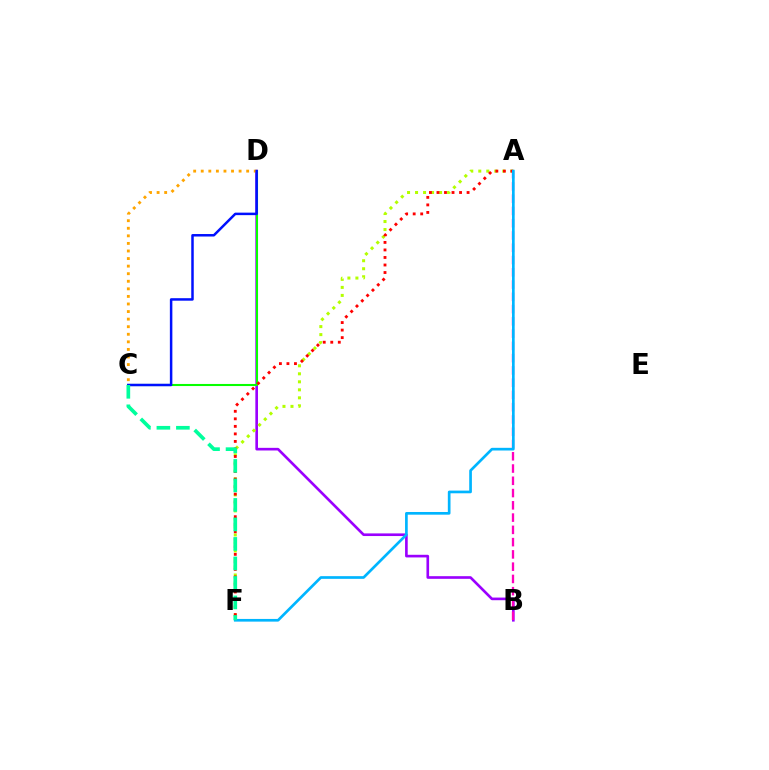{('B', 'D'): [{'color': '#9b00ff', 'line_style': 'solid', 'thickness': 1.9}], ('C', 'D'): [{'color': '#08ff00', 'line_style': 'solid', 'thickness': 1.5}, {'color': '#ffa500', 'line_style': 'dotted', 'thickness': 2.06}, {'color': '#0010ff', 'line_style': 'solid', 'thickness': 1.8}], ('A', 'F'): [{'color': '#b3ff00', 'line_style': 'dotted', 'thickness': 2.18}, {'color': '#ff0000', 'line_style': 'dotted', 'thickness': 2.05}, {'color': '#00b5ff', 'line_style': 'solid', 'thickness': 1.93}], ('A', 'B'): [{'color': '#ff00bd', 'line_style': 'dashed', 'thickness': 1.67}], ('C', 'F'): [{'color': '#00ff9d', 'line_style': 'dashed', 'thickness': 2.65}]}